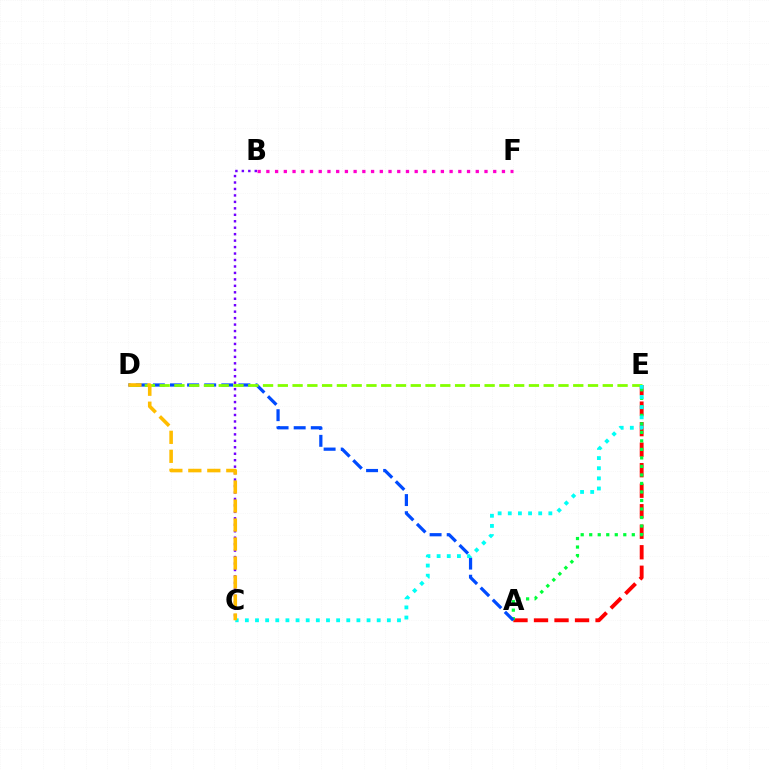{('A', 'E'): [{'color': '#ff0000', 'line_style': 'dashed', 'thickness': 2.79}, {'color': '#00ff39', 'line_style': 'dotted', 'thickness': 2.31}], ('B', 'F'): [{'color': '#ff00cf', 'line_style': 'dotted', 'thickness': 2.37}], ('B', 'C'): [{'color': '#7200ff', 'line_style': 'dotted', 'thickness': 1.75}], ('A', 'D'): [{'color': '#004bff', 'line_style': 'dashed', 'thickness': 2.32}], ('D', 'E'): [{'color': '#84ff00', 'line_style': 'dashed', 'thickness': 2.01}], ('C', 'E'): [{'color': '#00fff6', 'line_style': 'dotted', 'thickness': 2.76}], ('C', 'D'): [{'color': '#ffbd00', 'line_style': 'dashed', 'thickness': 2.58}]}